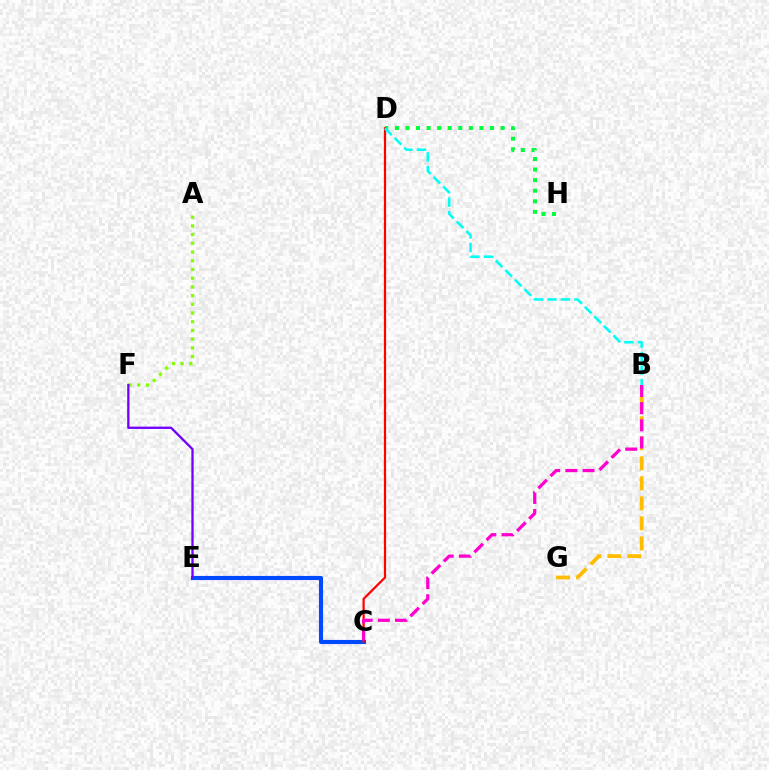{('A', 'F'): [{'color': '#84ff00', 'line_style': 'dotted', 'thickness': 2.37}], ('D', 'H'): [{'color': '#00ff39', 'line_style': 'dotted', 'thickness': 2.87}], ('C', 'E'): [{'color': '#004bff', 'line_style': 'solid', 'thickness': 2.98}], ('C', 'D'): [{'color': '#ff0000', 'line_style': 'solid', 'thickness': 1.59}], ('B', 'D'): [{'color': '#00fff6', 'line_style': 'dashed', 'thickness': 1.84}], ('E', 'F'): [{'color': '#7200ff', 'line_style': 'solid', 'thickness': 1.66}], ('B', 'G'): [{'color': '#ffbd00', 'line_style': 'dashed', 'thickness': 2.72}], ('B', 'C'): [{'color': '#ff00cf', 'line_style': 'dashed', 'thickness': 2.33}]}